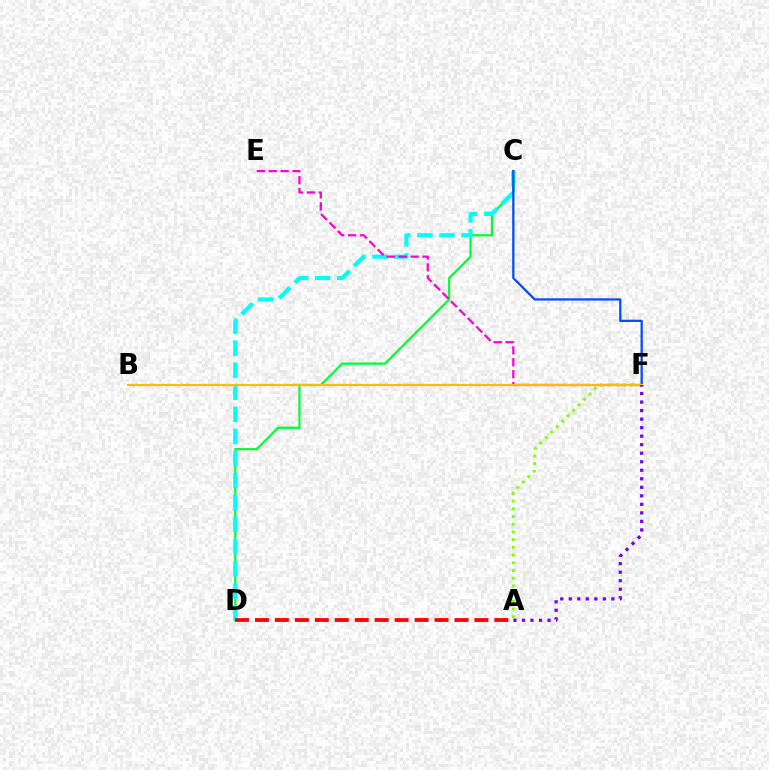{('C', 'D'): [{'color': '#00ff39', 'line_style': 'solid', 'thickness': 1.6}, {'color': '#00fff6', 'line_style': 'dashed', 'thickness': 3.0}], ('A', 'F'): [{'color': '#84ff00', 'line_style': 'dotted', 'thickness': 2.1}, {'color': '#7200ff', 'line_style': 'dotted', 'thickness': 2.32}], ('E', 'F'): [{'color': '#ff00cf', 'line_style': 'dashed', 'thickness': 1.62}], ('C', 'F'): [{'color': '#004bff', 'line_style': 'solid', 'thickness': 1.63}], ('B', 'F'): [{'color': '#ffbd00', 'line_style': 'solid', 'thickness': 1.62}], ('A', 'D'): [{'color': '#ff0000', 'line_style': 'dashed', 'thickness': 2.71}]}